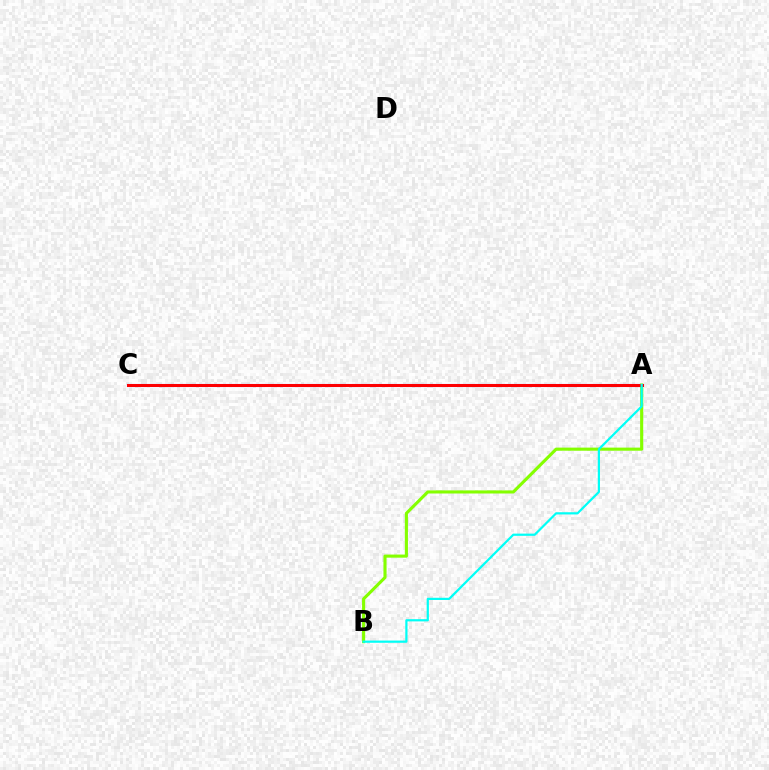{('A', 'C'): [{'color': '#7200ff', 'line_style': 'solid', 'thickness': 2.21}, {'color': '#ff0000', 'line_style': 'solid', 'thickness': 2.14}], ('A', 'B'): [{'color': '#84ff00', 'line_style': 'solid', 'thickness': 2.24}, {'color': '#00fff6', 'line_style': 'solid', 'thickness': 1.59}]}